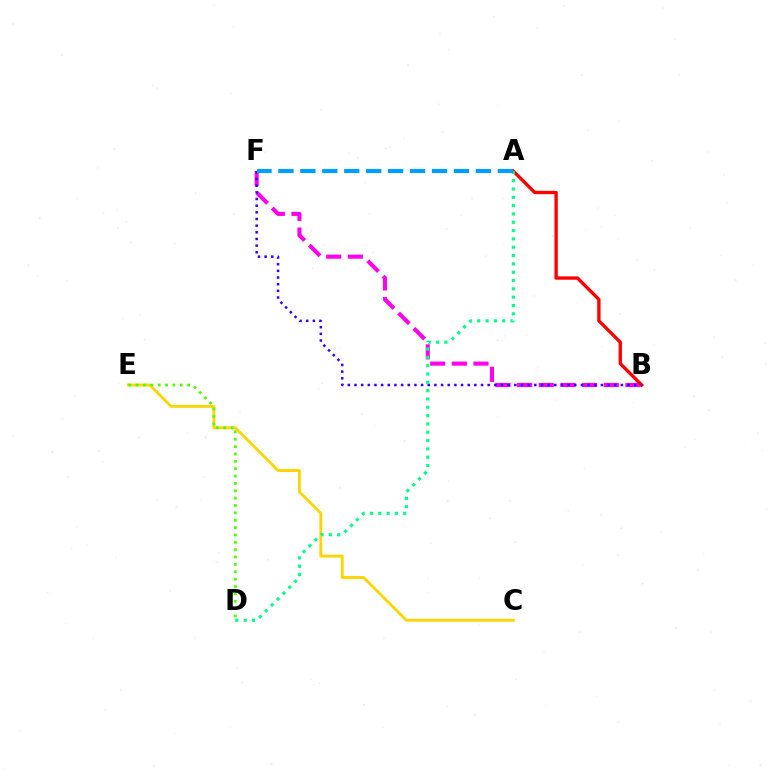{('C', 'E'): [{'color': '#ffd500', 'line_style': 'solid', 'thickness': 2.06}], ('B', 'F'): [{'color': '#ff00ed', 'line_style': 'dashed', 'thickness': 2.94}, {'color': '#3700ff', 'line_style': 'dotted', 'thickness': 1.81}], ('D', 'E'): [{'color': '#4fff00', 'line_style': 'dotted', 'thickness': 2.0}], ('A', 'B'): [{'color': '#ff0000', 'line_style': 'solid', 'thickness': 2.41}], ('A', 'D'): [{'color': '#00ff86', 'line_style': 'dotted', 'thickness': 2.26}], ('A', 'F'): [{'color': '#009eff', 'line_style': 'dashed', 'thickness': 2.98}]}